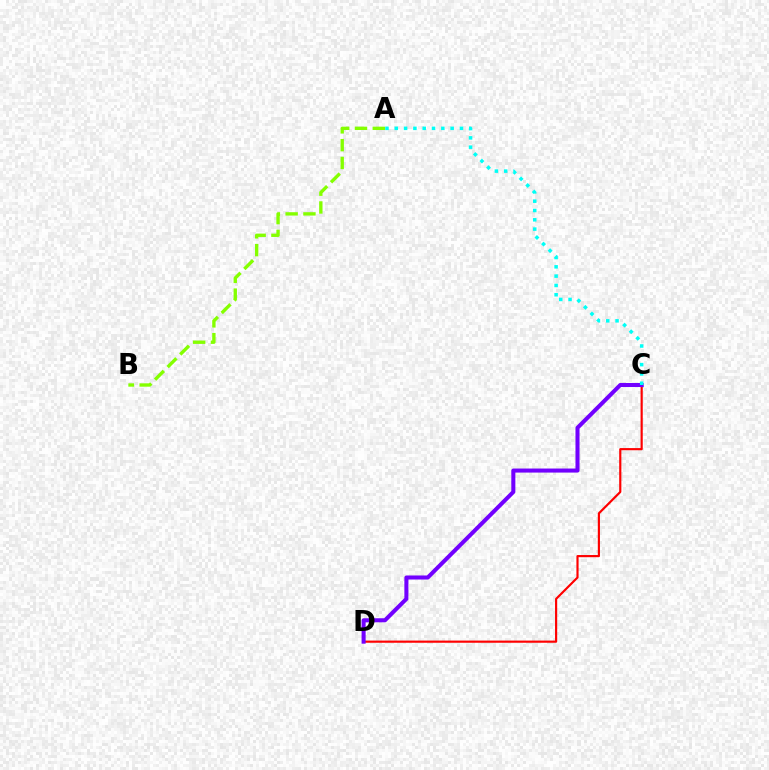{('C', 'D'): [{'color': '#ff0000', 'line_style': 'solid', 'thickness': 1.56}, {'color': '#7200ff', 'line_style': 'solid', 'thickness': 2.91}], ('A', 'B'): [{'color': '#84ff00', 'line_style': 'dashed', 'thickness': 2.42}], ('A', 'C'): [{'color': '#00fff6', 'line_style': 'dotted', 'thickness': 2.53}]}